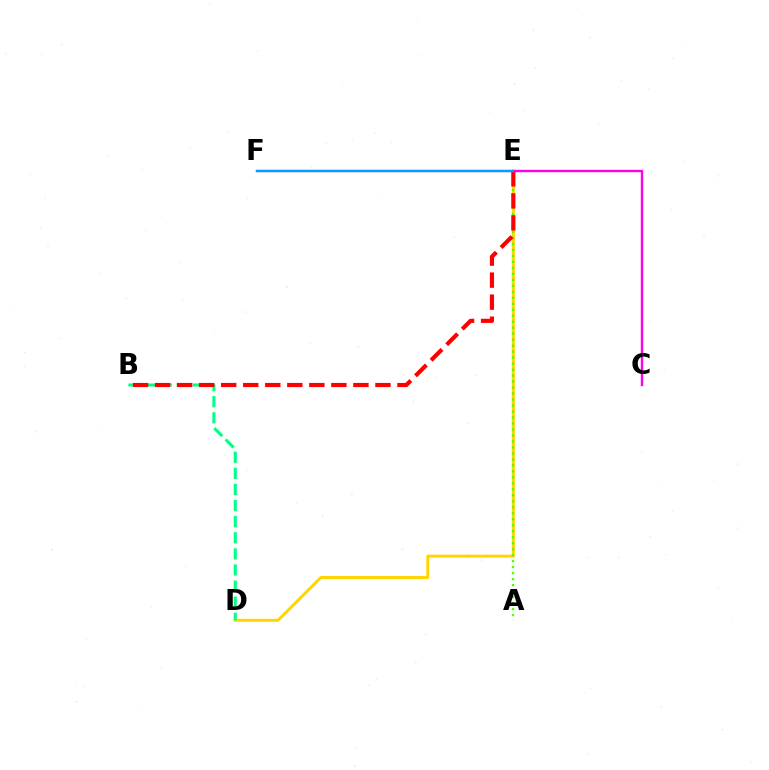{('E', 'F'): [{'color': '#3700ff', 'line_style': 'solid', 'thickness': 1.59}, {'color': '#009eff', 'line_style': 'solid', 'thickness': 1.59}], ('D', 'E'): [{'color': '#ffd500', 'line_style': 'solid', 'thickness': 2.14}], ('A', 'E'): [{'color': '#4fff00', 'line_style': 'dotted', 'thickness': 1.63}], ('B', 'D'): [{'color': '#00ff86', 'line_style': 'dashed', 'thickness': 2.19}], ('B', 'E'): [{'color': '#ff0000', 'line_style': 'dashed', 'thickness': 2.99}], ('C', 'E'): [{'color': '#ff00ed', 'line_style': 'solid', 'thickness': 1.72}]}